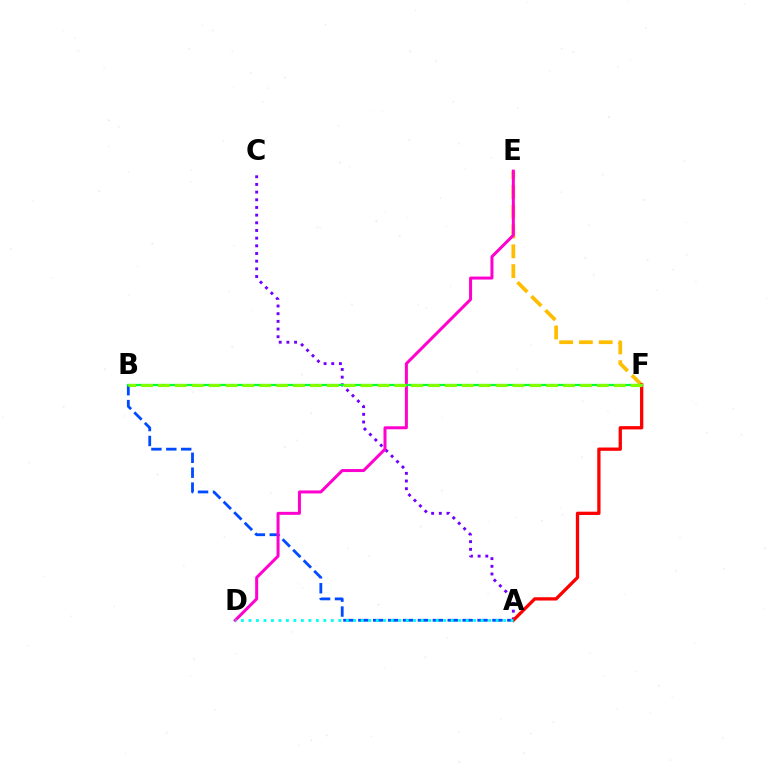{('E', 'F'): [{'color': '#ffbd00', 'line_style': 'dashed', 'thickness': 2.69}], ('A', 'C'): [{'color': '#7200ff', 'line_style': 'dotted', 'thickness': 2.08}], ('A', 'B'): [{'color': '#004bff', 'line_style': 'dashed', 'thickness': 2.02}], ('D', 'E'): [{'color': '#ff00cf', 'line_style': 'solid', 'thickness': 2.16}], ('A', 'F'): [{'color': '#ff0000', 'line_style': 'solid', 'thickness': 2.37}], ('B', 'F'): [{'color': '#00ff39', 'line_style': 'solid', 'thickness': 1.61}, {'color': '#84ff00', 'line_style': 'dashed', 'thickness': 2.29}], ('A', 'D'): [{'color': '#00fff6', 'line_style': 'dotted', 'thickness': 2.03}]}